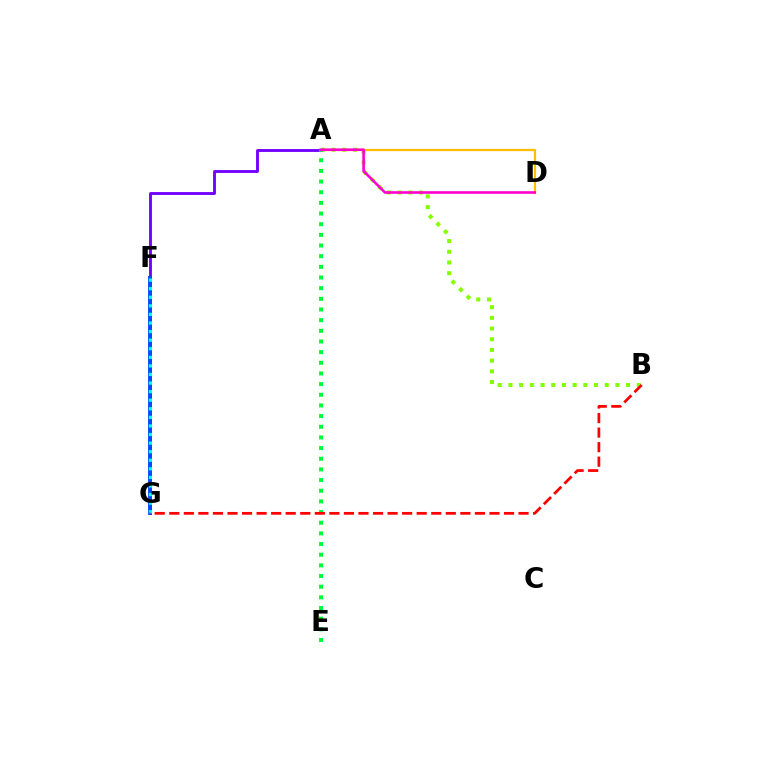{('A', 'G'): [{'color': '#7200ff', 'line_style': 'solid', 'thickness': 2.06}], ('F', 'G'): [{'color': '#004bff', 'line_style': 'solid', 'thickness': 2.78}, {'color': '#00fff6', 'line_style': 'dotted', 'thickness': 2.33}], ('A', 'B'): [{'color': '#84ff00', 'line_style': 'dotted', 'thickness': 2.91}], ('A', 'D'): [{'color': '#ffbd00', 'line_style': 'solid', 'thickness': 1.6}, {'color': '#ff00cf', 'line_style': 'solid', 'thickness': 1.88}], ('A', 'E'): [{'color': '#00ff39', 'line_style': 'dotted', 'thickness': 2.9}], ('B', 'G'): [{'color': '#ff0000', 'line_style': 'dashed', 'thickness': 1.98}]}